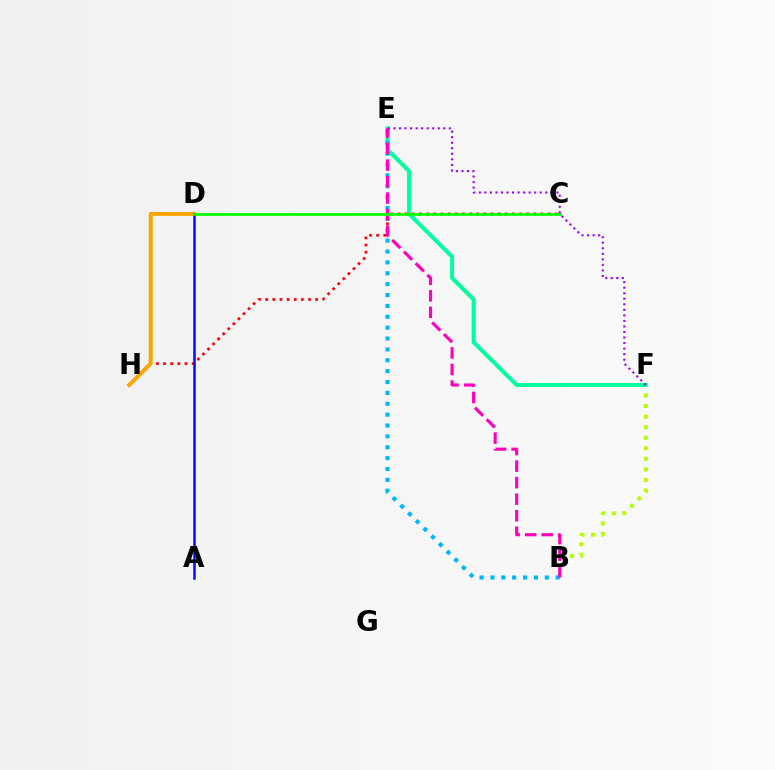{('C', 'H'): [{'color': '#ff0000', 'line_style': 'dotted', 'thickness': 1.94}], ('D', 'H'): [{'color': '#ffa500', 'line_style': 'solid', 'thickness': 2.84}], ('B', 'F'): [{'color': '#b3ff00', 'line_style': 'dotted', 'thickness': 2.87}], ('E', 'F'): [{'color': '#00ff9d', 'line_style': 'solid', 'thickness': 2.86}, {'color': '#9b00ff', 'line_style': 'dotted', 'thickness': 1.5}], ('A', 'D'): [{'color': '#0010ff', 'line_style': 'solid', 'thickness': 1.81}], ('B', 'E'): [{'color': '#00b5ff', 'line_style': 'dotted', 'thickness': 2.95}, {'color': '#ff00bd', 'line_style': 'dashed', 'thickness': 2.24}], ('C', 'D'): [{'color': '#08ff00', 'line_style': 'solid', 'thickness': 1.96}]}